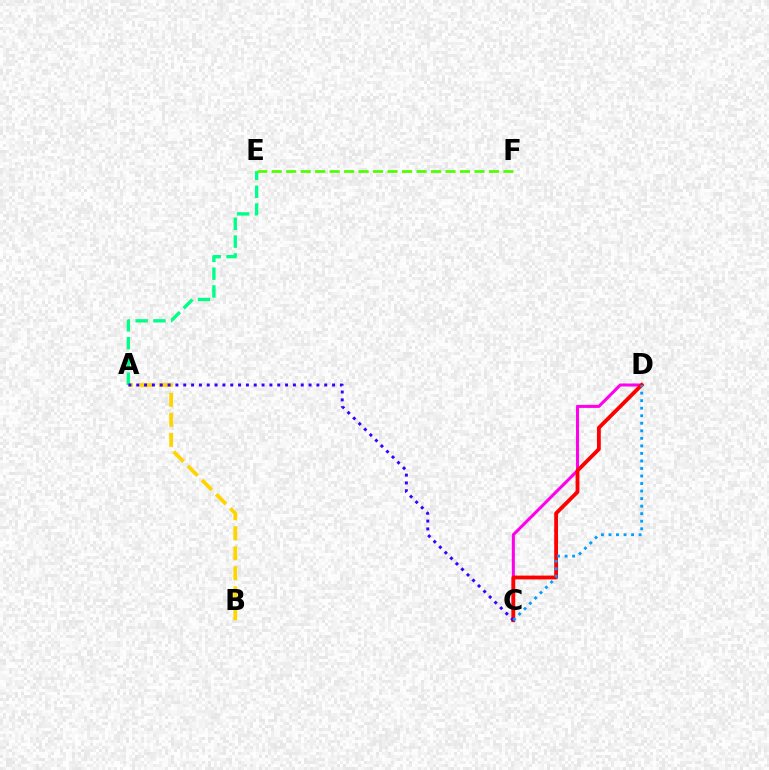{('A', 'B'): [{'color': '#ffd500', 'line_style': 'dashed', 'thickness': 2.72}], ('C', 'D'): [{'color': '#ff00ed', 'line_style': 'solid', 'thickness': 2.2}, {'color': '#ff0000', 'line_style': 'solid', 'thickness': 2.75}, {'color': '#009eff', 'line_style': 'dotted', 'thickness': 2.05}], ('A', 'E'): [{'color': '#00ff86', 'line_style': 'dashed', 'thickness': 2.42}], ('A', 'C'): [{'color': '#3700ff', 'line_style': 'dotted', 'thickness': 2.13}], ('E', 'F'): [{'color': '#4fff00', 'line_style': 'dashed', 'thickness': 1.97}]}